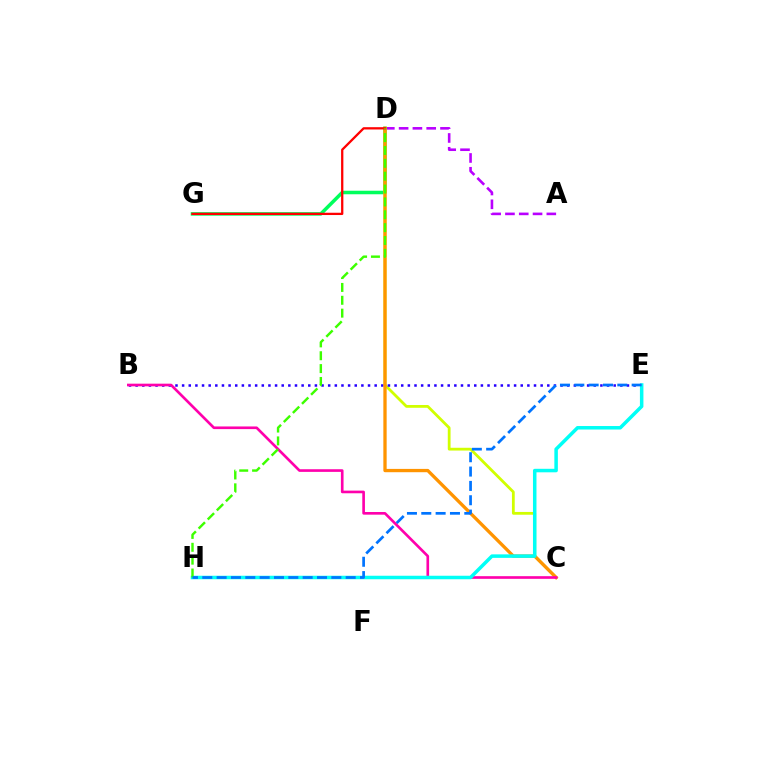{('A', 'D'): [{'color': '#b900ff', 'line_style': 'dashed', 'thickness': 1.87}], ('D', 'G'): [{'color': '#00ff5c', 'line_style': 'solid', 'thickness': 2.54}, {'color': '#ff0000', 'line_style': 'solid', 'thickness': 1.64}], ('C', 'D'): [{'color': '#d1ff00', 'line_style': 'solid', 'thickness': 2.01}, {'color': '#ff9400', 'line_style': 'solid', 'thickness': 2.38}], ('B', 'E'): [{'color': '#2500ff', 'line_style': 'dotted', 'thickness': 1.8}], ('B', 'C'): [{'color': '#ff00ac', 'line_style': 'solid', 'thickness': 1.91}], ('E', 'H'): [{'color': '#00fff6', 'line_style': 'solid', 'thickness': 2.53}, {'color': '#0074ff', 'line_style': 'dashed', 'thickness': 1.95}], ('D', 'H'): [{'color': '#3dff00', 'line_style': 'dashed', 'thickness': 1.75}]}